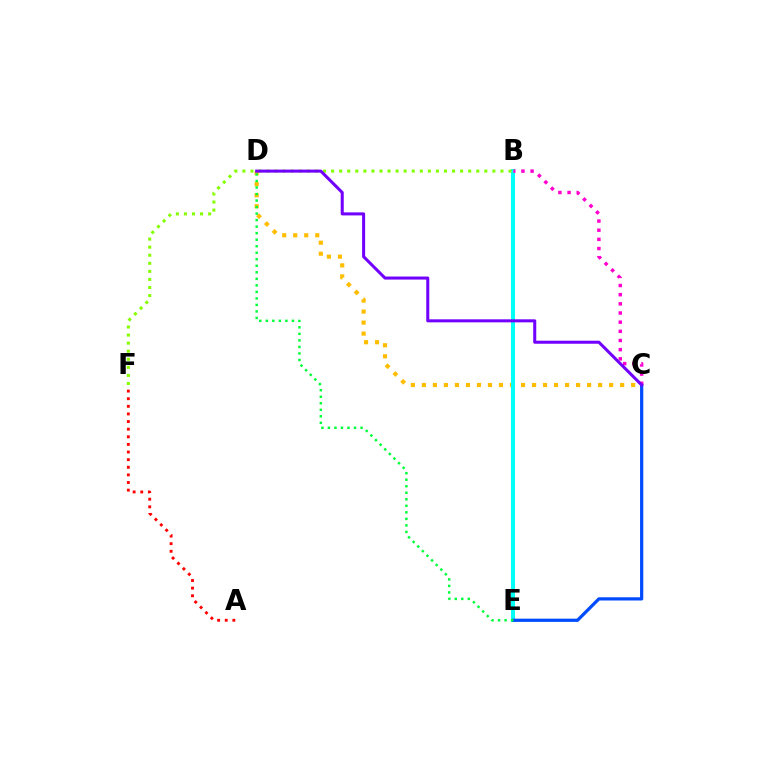{('A', 'F'): [{'color': '#ff0000', 'line_style': 'dotted', 'thickness': 2.07}], ('C', 'D'): [{'color': '#ffbd00', 'line_style': 'dotted', 'thickness': 2.99}, {'color': '#7200ff', 'line_style': 'solid', 'thickness': 2.19}], ('B', 'E'): [{'color': '#00fff6', 'line_style': 'solid', 'thickness': 2.91}], ('C', 'E'): [{'color': '#004bff', 'line_style': 'solid', 'thickness': 2.32}], ('B', 'C'): [{'color': '#ff00cf', 'line_style': 'dotted', 'thickness': 2.49}], ('D', 'E'): [{'color': '#00ff39', 'line_style': 'dotted', 'thickness': 1.77}], ('B', 'F'): [{'color': '#84ff00', 'line_style': 'dotted', 'thickness': 2.19}]}